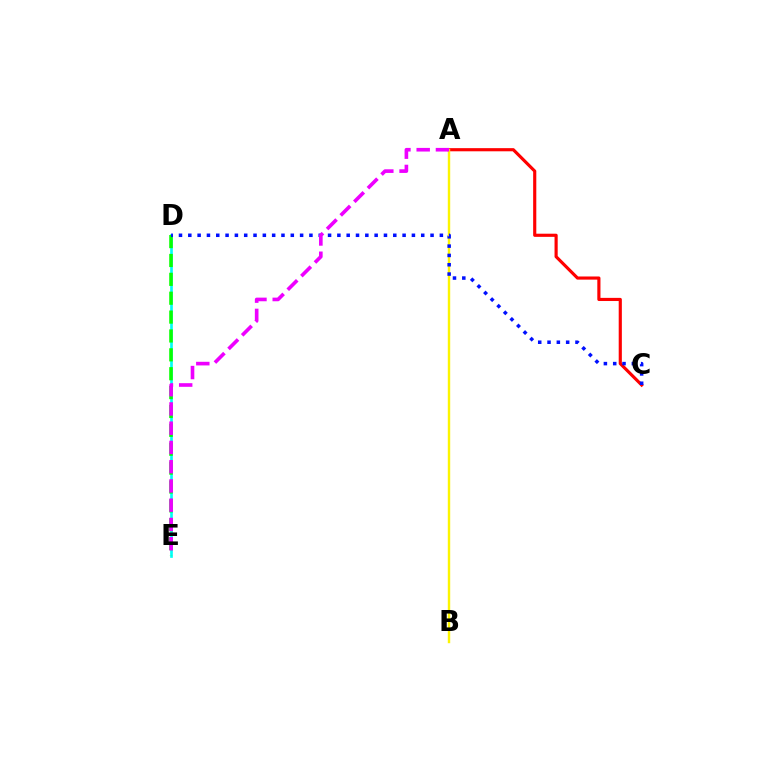{('D', 'E'): [{'color': '#00fff6', 'line_style': 'solid', 'thickness': 1.92}, {'color': '#08ff00', 'line_style': 'dashed', 'thickness': 2.56}], ('A', 'C'): [{'color': '#ff0000', 'line_style': 'solid', 'thickness': 2.27}], ('A', 'B'): [{'color': '#fcf500', 'line_style': 'solid', 'thickness': 1.74}], ('C', 'D'): [{'color': '#0010ff', 'line_style': 'dotted', 'thickness': 2.53}], ('A', 'E'): [{'color': '#ee00ff', 'line_style': 'dashed', 'thickness': 2.62}]}